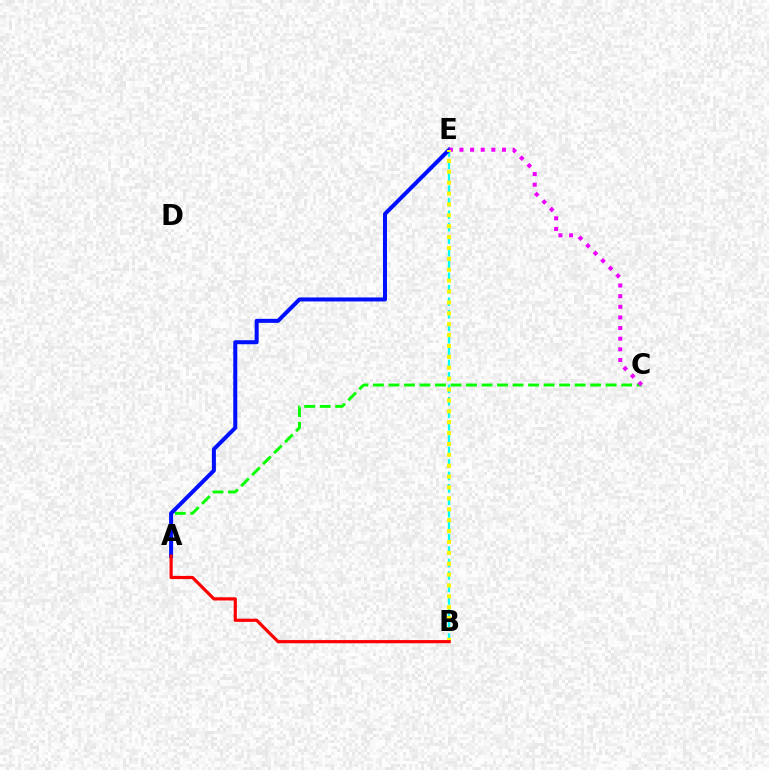{('A', 'C'): [{'color': '#08ff00', 'line_style': 'dashed', 'thickness': 2.11}], ('B', 'E'): [{'color': '#00fff6', 'line_style': 'dashed', 'thickness': 1.69}, {'color': '#fcf500', 'line_style': 'dotted', 'thickness': 2.96}], ('A', 'E'): [{'color': '#0010ff', 'line_style': 'solid', 'thickness': 2.89}], ('C', 'E'): [{'color': '#ee00ff', 'line_style': 'dotted', 'thickness': 2.89}], ('A', 'B'): [{'color': '#ff0000', 'line_style': 'solid', 'thickness': 2.3}]}